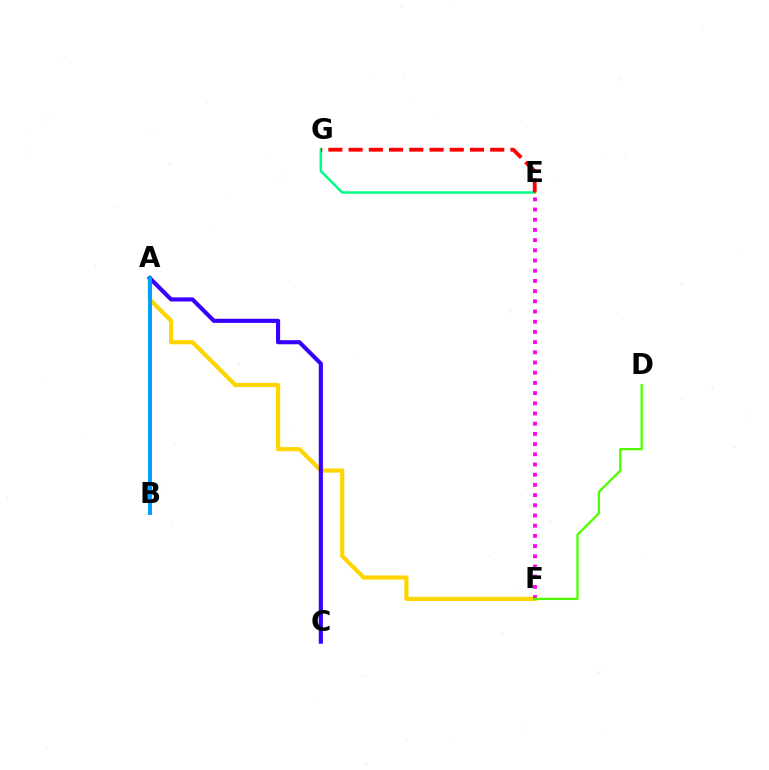{('A', 'F'): [{'color': '#ffd500', 'line_style': 'solid', 'thickness': 3.0}], ('E', 'G'): [{'color': '#00ff86', 'line_style': 'solid', 'thickness': 1.82}, {'color': '#ff0000', 'line_style': 'dashed', 'thickness': 2.75}], ('A', 'C'): [{'color': '#3700ff', 'line_style': 'solid', 'thickness': 2.97}], ('E', 'F'): [{'color': '#ff00ed', 'line_style': 'dotted', 'thickness': 2.77}], ('D', 'F'): [{'color': '#4fff00', 'line_style': 'solid', 'thickness': 1.67}], ('A', 'B'): [{'color': '#009eff', 'line_style': 'solid', 'thickness': 2.82}]}